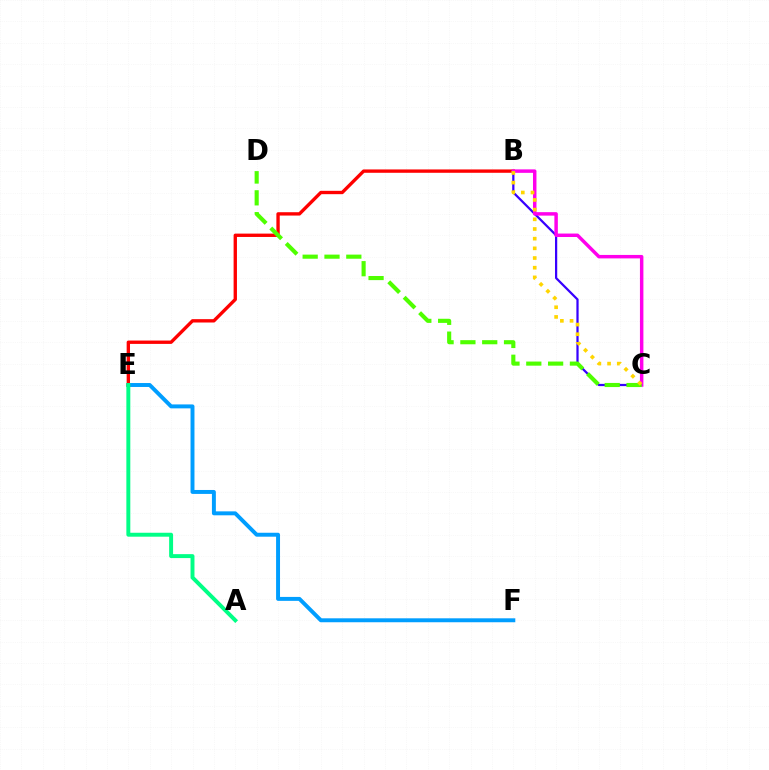{('E', 'F'): [{'color': '#009eff', 'line_style': 'solid', 'thickness': 2.84}], ('B', 'E'): [{'color': '#ff0000', 'line_style': 'solid', 'thickness': 2.41}], ('B', 'C'): [{'color': '#3700ff', 'line_style': 'solid', 'thickness': 1.61}, {'color': '#ff00ed', 'line_style': 'solid', 'thickness': 2.49}, {'color': '#ffd500', 'line_style': 'dotted', 'thickness': 2.63}], ('C', 'D'): [{'color': '#4fff00', 'line_style': 'dashed', 'thickness': 2.96}], ('A', 'E'): [{'color': '#00ff86', 'line_style': 'solid', 'thickness': 2.84}]}